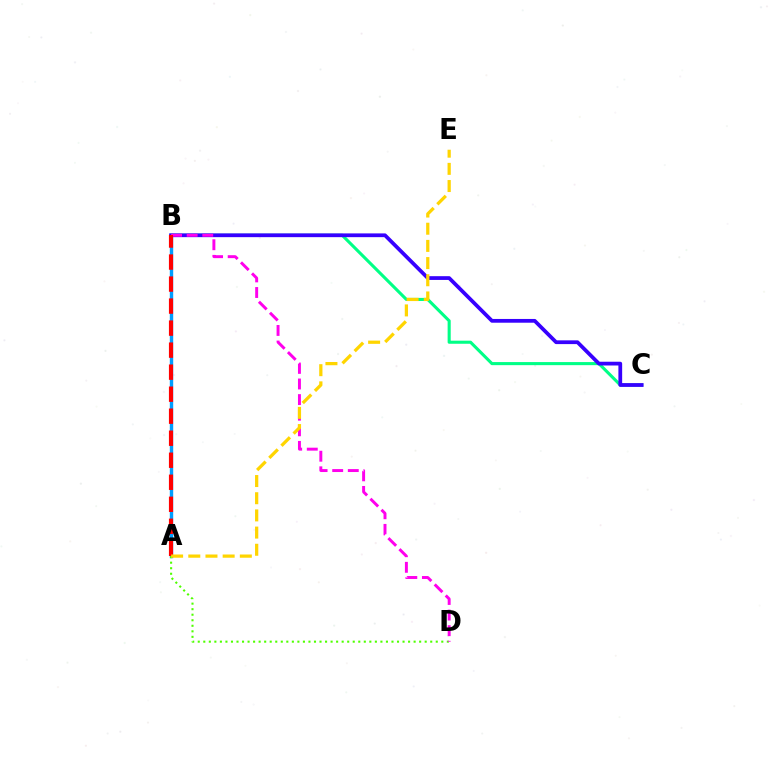{('A', 'B'): [{'color': '#009eff', 'line_style': 'solid', 'thickness': 2.45}, {'color': '#ff0000', 'line_style': 'dashed', 'thickness': 2.99}], ('B', 'C'): [{'color': '#00ff86', 'line_style': 'solid', 'thickness': 2.22}, {'color': '#3700ff', 'line_style': 'solid', 'thickness': 2.71}], ('A', 'D'): [{'color': '#4fff00', 'line_style': 'dotted', 'thickness': 1.5}], ('B', 'D'): [{'color': '#ff00ed', 'line_style': 'dashed', 'thickness': 2.12}], ('A', 'E'): [{'color': '#ffd500', 'line_style': 'dashed', 'thickness': 2.33}]}